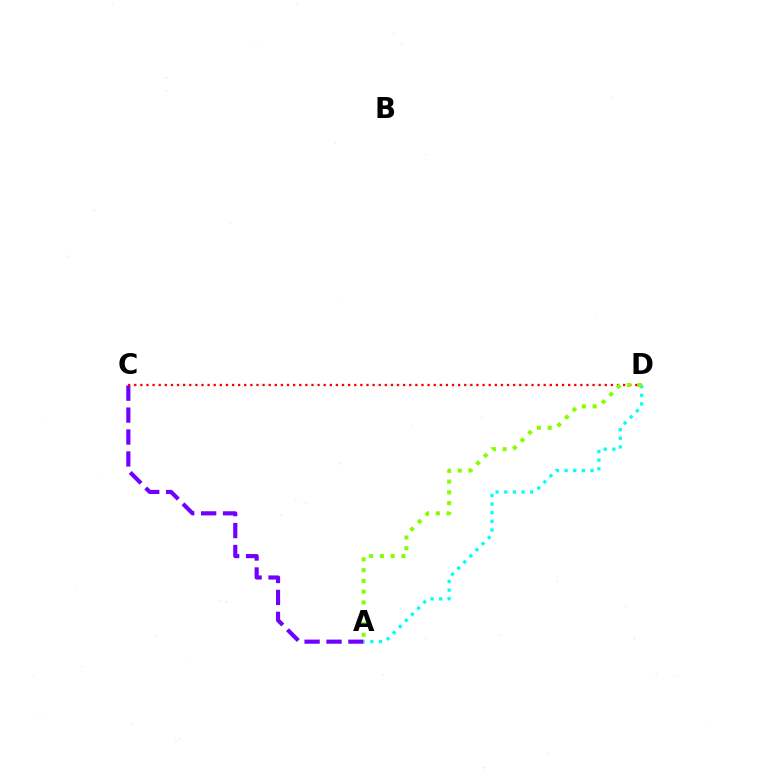{('A', 'C'): [{'color': '#7200ff', 'line_style': 'dashed', 'thickness': 2.98}], ('C', 'D'): [{'color': '#ff0000', 'line_style': 'dotted', 'thickness': 1.66}], ('A', 'D'): [{'color': '#00fff6', 'line_style': 'dotted', 'thickness': 2.35}, {'color': '#84ff00', 'line_style': 'dotted', 'thickness': 2.93}]}